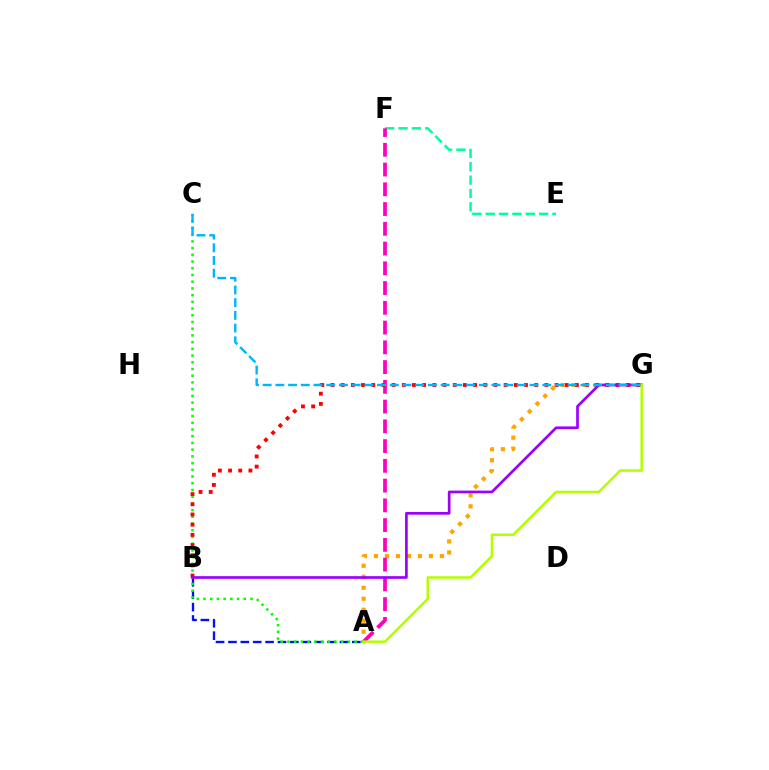{('A', 'G'): [{'color': '#ffa500', 'line_style': 'dotted', 'thickness': 2.99}, {'color': '#b3ff00', 'line_style': 'solid', 'thickness': 1.82}], ('A', 'B'): [{'color': '#0010ff', 'line_style': 'dashed', 'thickness': 1.68}], ('E', 'F'): [{'color': '#00ff9d', 'line_style': 'dashed', 'thickness': 1.81}], ('A', 'F'): [{'color': '#ff00bd', 'line_style': 'dashed', 'thickness': 2.68}], ('A', 'C'): [{'color': '#08ff00', 'line_style': 'dotted', 'thickness': 1.83}], ('B', 'G'): [{'color': '#ff0000', 'line_style': 'dotted', 'thickness': 2.77}, {'color': '#9b00ff', 'line_style': 'solid', 'thickness': 1.94}], ('C', 'G'): [{'color': '#00b5ff', 'line_style': 'dashed', 'thickness': 1.73}]}